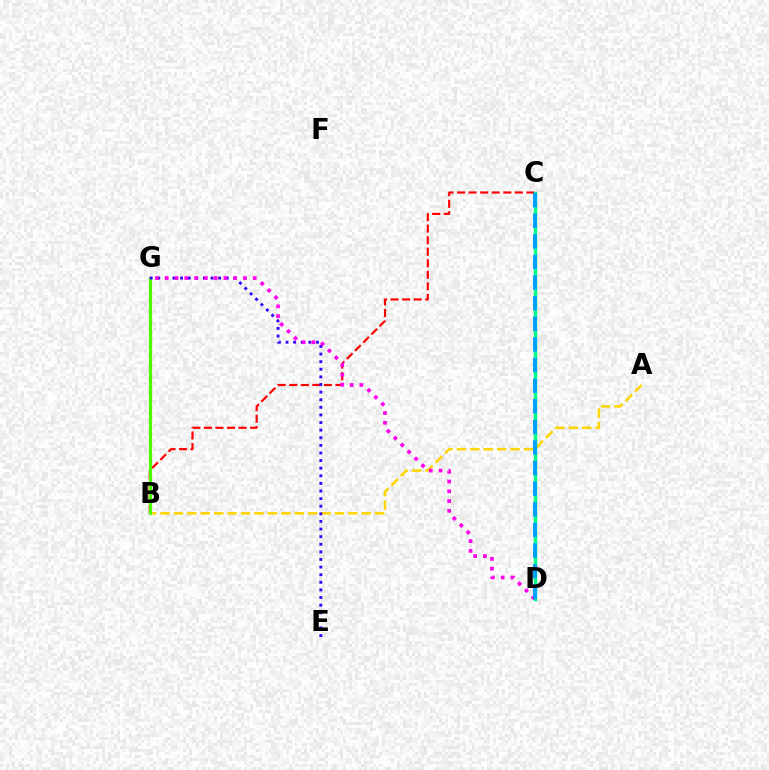{('B', 'C'): [{'color': '#ff0000', 'line_style': 'dashed', 'thickness': 1.57}], ('A', 'B'): [{'color': '#ffd500', 'line_style': 'dashed', 'thickness': 1.82}], ('C', 'D'): [{'color': '#00ff86', 'line_style': 'solid', 'thickness': 2.48}, {'color': '#009eff', 'line_style': 'dashed', 'thickness': 2.8}], ('B', 'G'): [{'color': '#4fff00', 'line_style': 'solid', 'thickness': 2.28}], ('E', 'G'): [{'color': '#3700ff', 'line_style': 'dotted', 'thickness': 2.07}], ('D', 'G'): [{'color': '#ff00ed', 'line_style': 'dotted', 'thickness': 2.66}]}